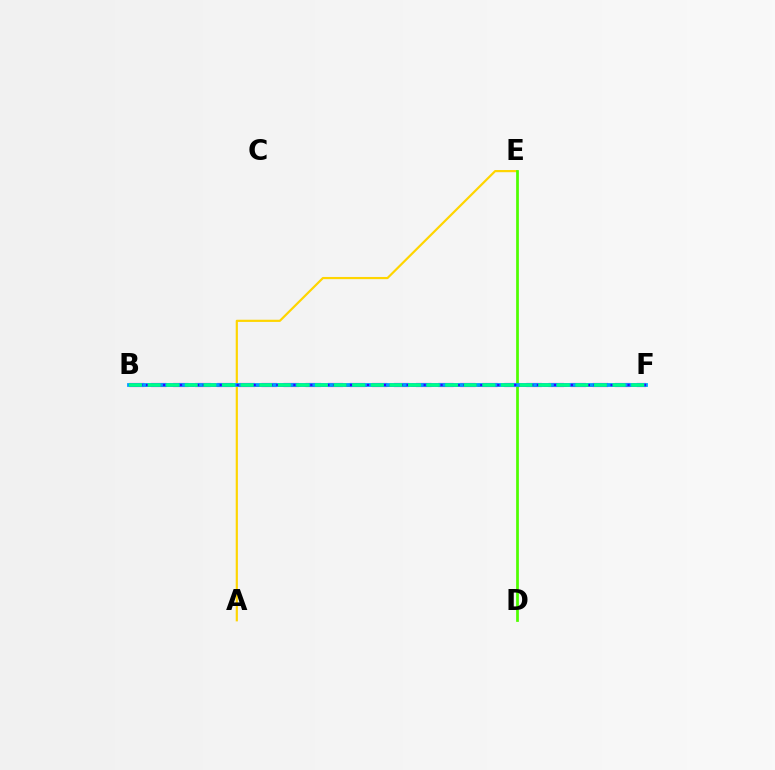{('A', 'E'): [{'color': '#ffd500', 'line_style': 'solid', 'thickness': 1.57}], ('B', 'F'): [{'color': '#ff00ed', 'line_style': 'dashed', 'thickness': 3.0}, {'color': '#ff0000', 'line_style': 'dashed', 'thickness': 1.81}, {'color': '#009eff', 'line_style': 'solid', 'thickness': 2.72}, {'color': '#3700ff', 'line_style': 'dotted', 'thickness': 1.54}, {'color': '#00ff86', 'line_style': 'dashed', 'thickness': 2.53}], ('D', 'E'): [{'color': '#4fff00', 'line_style': 'solid', 'thickness': 1.97}]}